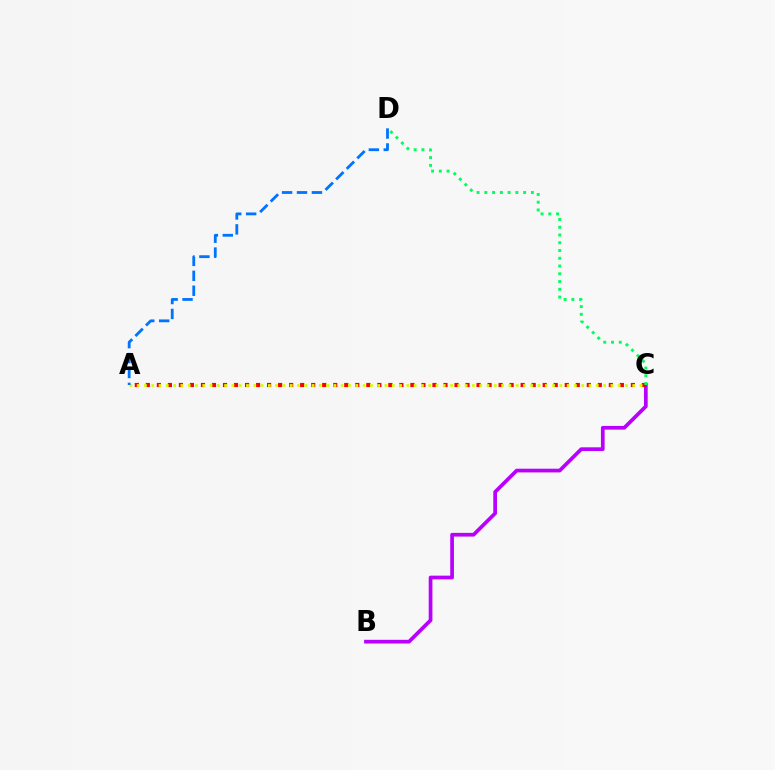{('B', 'C'): [{'color': '#b900ff', 'line_style': 'solid', 'thickness': 2.67}], ('A', 'C'): [{'color': '#ff0000', 'line_style': 'dotted', 'thickness': 3.0}, {'color': '#d1ff00', 'line_style': 'dotted', 'thickness': 1.98}], ('C', 'D'): [{'color': '#00ff5c', 'line_style': 'dotted', 'thickness': 2.11}], ('A', 'D'): [{'color': '#0074ff', 'line_style': 'dashed', 'thickness': 2.03}]}